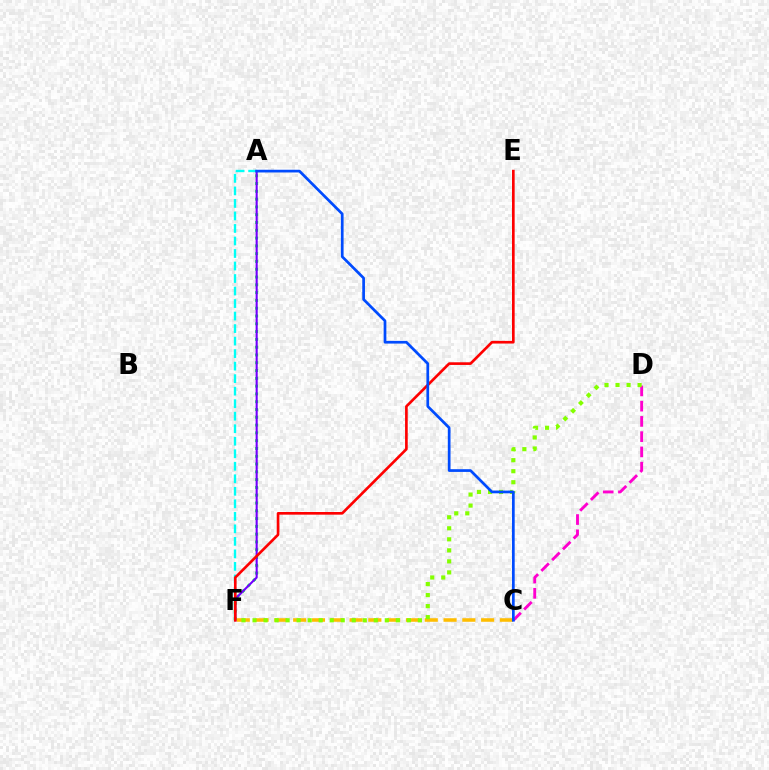{('A', 'F'): [{'color': '#00fff6', 'line_style': 'dashed', 'thickness': 1.7}, {'color': '#00ff39', 'line_style': 'dotted', 'thickness': 2.12}, {'color': '#7200ff', 'line_style': 'solid', 'thickness': 1.52}], ('C', 'F'): [{'color': '#ffbd00', 'line_style': 'dashed', 'thickness': 2.55}], ('C', 'D'): [{'color': '#ff00cf', 'line_style': 'dashed', 'thickness': 2.07}], ('D', 'F'): [{'color': '#84ff00', 'line_style': 'dotted', 'thickness': 3.0}], ('E', 'F'): [{'color': '#ff0000', 'line_style': 'solid', 'thickness': 1.91}], ('A', 'C'): [{'color': '#004bff', 'line_style': 'solid', 'thickness': 1.96}]}